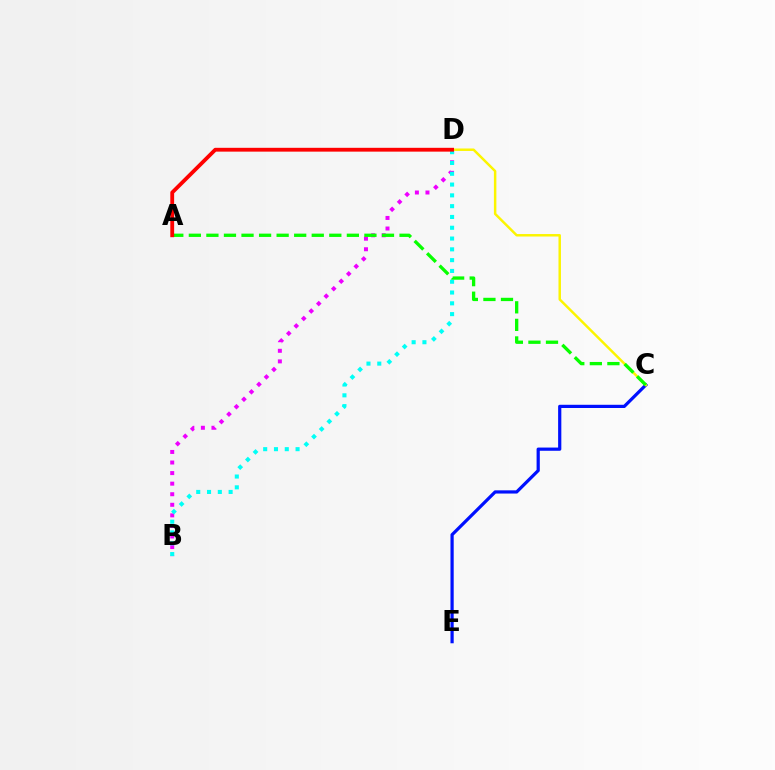{('B', 'D'): [{'color': '#ee00ff', 'line_style': 'dotted', 'thickness': 2.87}, {'color': '#00fff6', 'line_style': 'dotted', 'thickness': 2.93}], ('C', 'E'): [{'color': '#0010ff', 'line_style': 'solid', 'thickness': 2.31}], ('C', 'D'): [{'color': '#fcf500', 'line_style': 'solid', 'thickness': 1.78}], ('A', 'C'): [{'color': '#08ff00', 'line_style': 'dashed', 'thickness': 2.39}], ('A', 'D'): [{'color': '#ff0000', 'line_style': 'solid', 'thickness': 2.75}]}